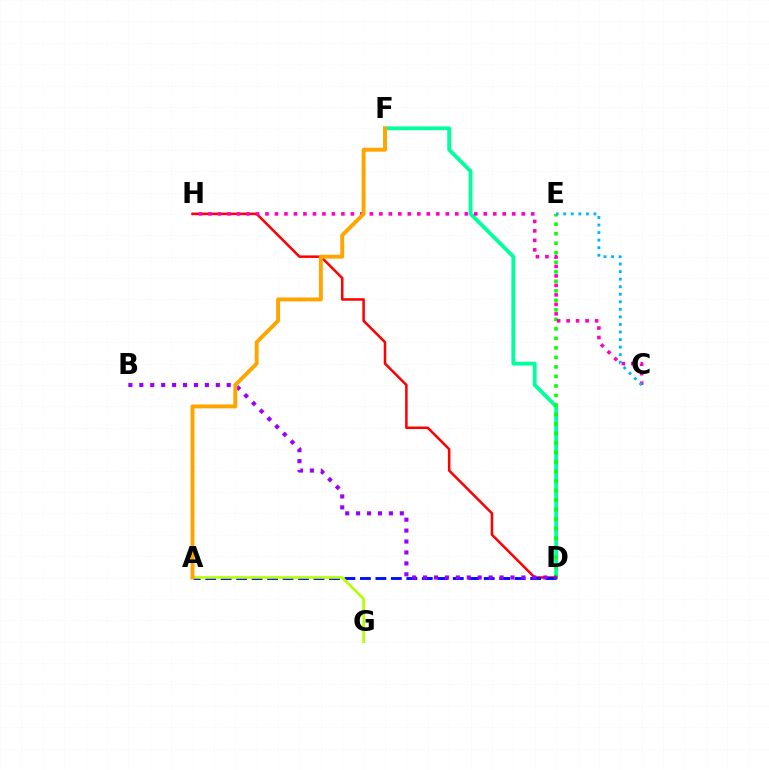{('D', 'F'): [{'color': '#00ff9d', 'line_style': 'solid', 'thickness': 2.75}], ('D', 'E'): [{'color': '#08ff00', 'line_style': 'dotted', 'thickness': 2.58}], ('D', 'H'): [{'color': '#ff0000', 'line_style': 'solid', 'thickness': 1.82}], ('A', 'D'): [{'color': '#0010ff', 'line_style': 'dashed', 'thickness': 2.1}], ('B', 'D'): [{'color': '#9b00ff', 'line_style': 'dotted', 'thickness': 2.97}], ('C', 'H'): [{'color': '#ff00bd', 'line_style': 'dotted', 'thickness': 2.58}], ('A', 'G'): [{'color': '#b3ff00', 'line_style': 'solid', 'thickness': 1.92}], ('C', 'E'): [{'color': '#00b5ff', 'line_style': 'dotted', 'thickness': 2.05}], ('A', 'F'): [{'color': '#ffa500', 'line_style': 'solid', 'thickness': 2.82}]}